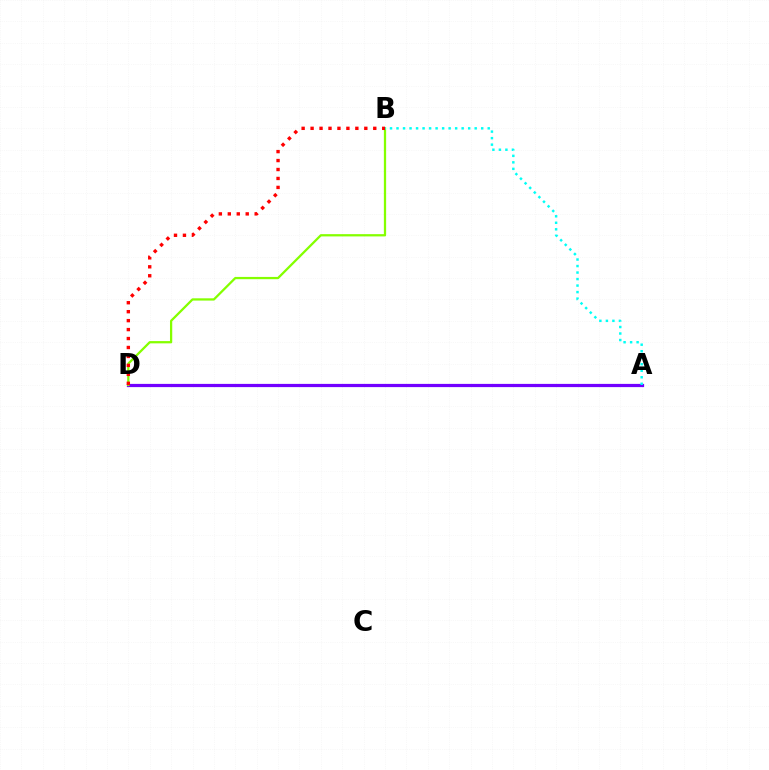{('A', 'D'): [{'color': '#7200ff', 'line_style': 'solid', 'thickness': 2.32}], ('B', 'D'): [{'color': '#84ff00', 'line_style': 'solid', 'thickness': 1.63}, {'color': '#ff0000', 'line_style': 'dotted', 'thickness': 2.43}], ('A', 'B'): [{'color': '#00fff6', 'line_style': 'dotted', 'thickness': 1.77}]}